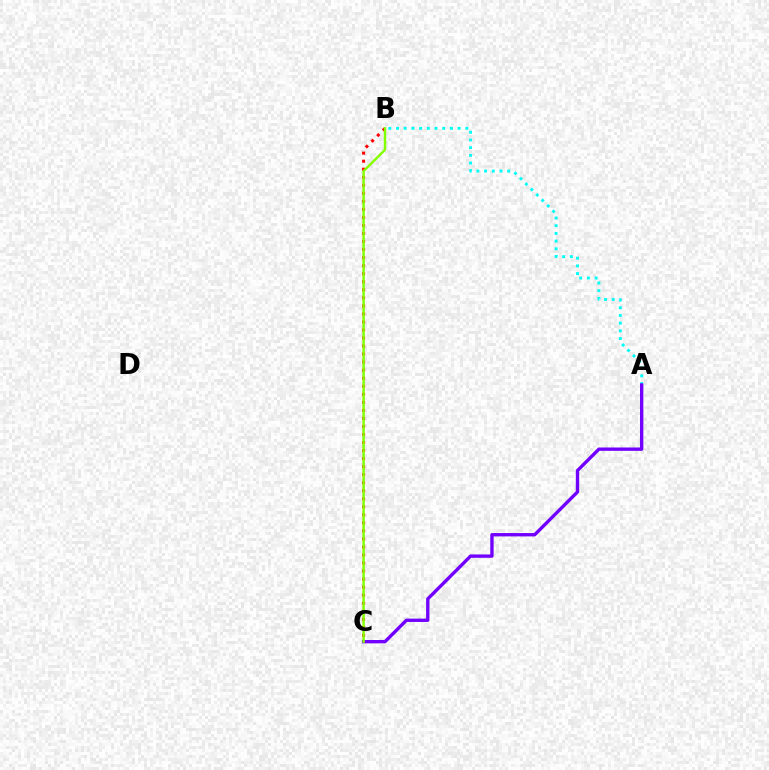{('A', 'B'): [{'color': '#00fff6', 'line_style': 'dotted', 'thickness': 2.09}], ('A', 'C'): [{'color': '#7200ff', 'line_style': 'solid', 'thickness': 2.41}], ('B', 'C'): [{'color': '#ff0000', 'line_style': 'dotted', 'thickness': 2.18}, {'color': '#84ff00', 'line_style': 'solid', 'thickness': 1.74}]}